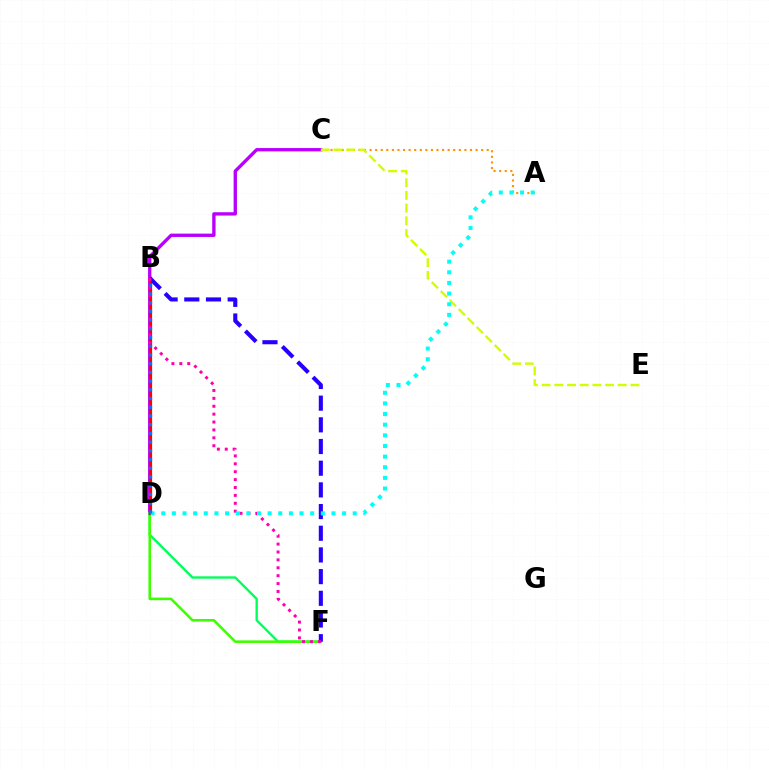{('C', 'D'): [{'color': '#b900ff', 'line_style': 'solid', 'thickness': 2.4}], ('D', 'F'): [{'color': '#00ff5c', 'line_style': 'solid', 'thickness': 1.69}, {'color': '#3dff00', 'line_style': 'solid', 'thickness': 1.85}], ('A', 'C'): [{'color': '#ff9400', 'line_style': 'dotted', 'thickness': 1.52}], ('B', 'D'): [{'color': '#ff0000', 'line_style': 'solid', 'thickness': 2.3}, {'color': '#0074ff', 'line_style': 'dotted', 'thickness': 2.37}], ('C', 'E'): [{'color': '#d1ff00', 'line_style': 'dashed', 'thickness': 1.72}], ('B', 'F'): [{'color': '#2500ff', 'line_style': 'dashed', 'thickness': 2.95}, {'color': '#ff00ac', 'line_style': 'dotted', 'thickness': 2.15}], ('A', 'D'): [{'color': '#00fff6', 'line_style': 'dotted', 'thickness': 2.89}]}